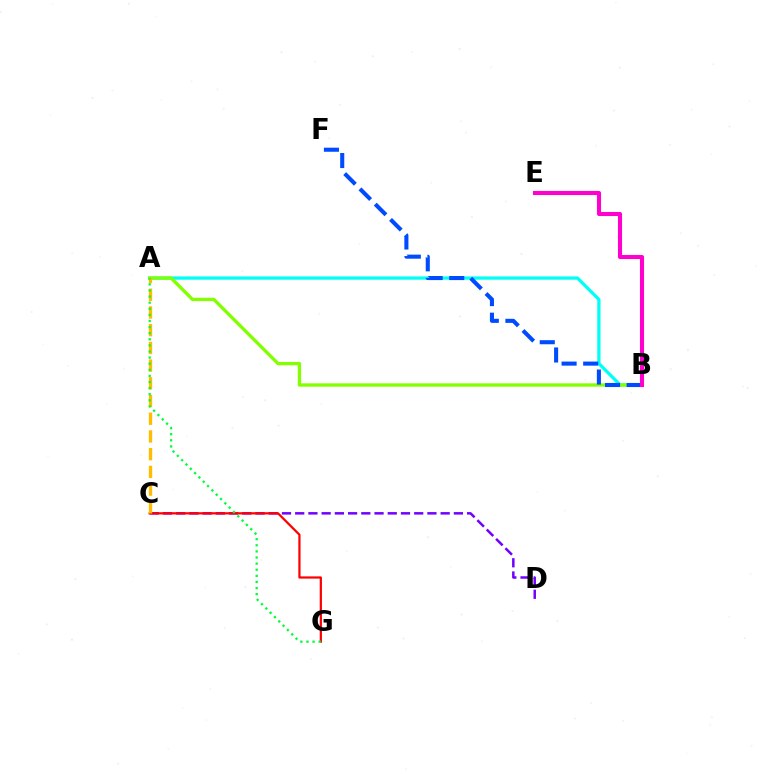{('A', 'B'): [{'color': '#00fff6', 'line_style': 'solid', 'thickness': 2.36}, {'color': '#84ff00', 'line_style': 'solid', 'thickness': 2.39}], ('B', 'F'): [{'color': '#004bff', 'line_style': 'dashed', 'thickness': 2.94}], ('C', 'D'): [{'color': '#7200ff', 'line_style': 'dashed', 'thickness': 1.8}], ('C', 'G'): [{'color': '#ff0000', 'line_style': 'solid', 'thickness': 1.6}], ('B', 'E'): [{'color': '#ff00cf', 'line_style': 'solid', 'thickness': 2.94}], ('A', 'C'): [{'color': '#ffbd00', 'line_style': 'dashed', 'thickness': 2.41}], ('A', 'G'): [{'color': '#00ff39', 'line_style': 'dotted', 'thickness': 1.66}]}